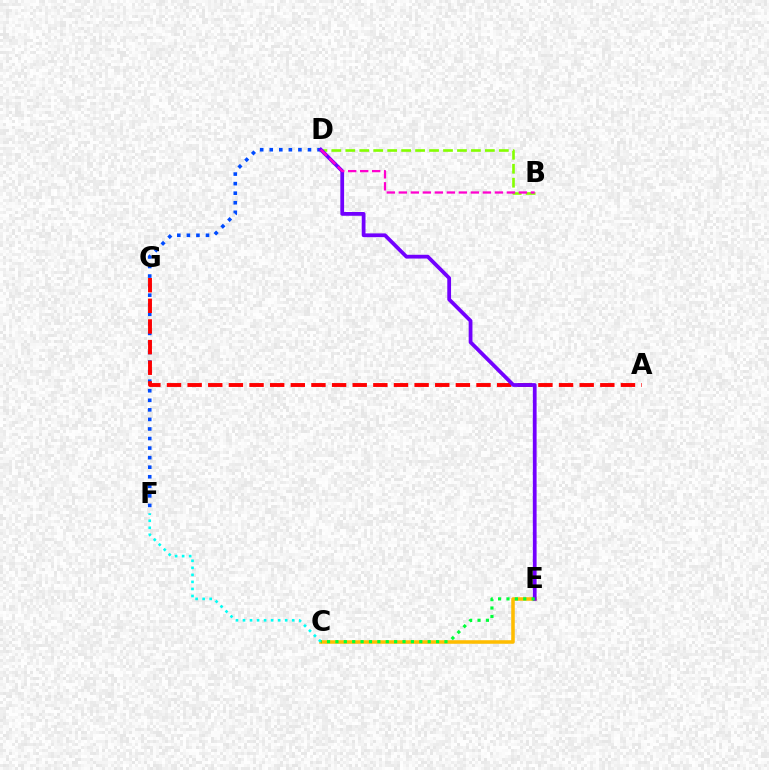{('C', 'E'): [{'color': '#ffbd00', 'line_style': 'solid', 'thickness': 2.55}, {'color': '#00ff39', 'line_style': 'dotted', 'thickness': 2.28}], ('B', 'D'): [{'color': '#84ff00', 'line_style': 'dashed', 'thickness': 1.9}, {'color': '#ff00cf', 'line_style': 'dashed', 'thickness': 1.63}], ('D', 'F'): [{'color': '#004bff', 'line_style': 'dotted', 'thickness': 2.6}], ('A', 'G'): [{'color': '#ff0000', 'line_style': 'dashed', 'thickness': 2.8}], ('C', 'F'): [{'color': '#00fff6', 'line_style': 'dotted', 'thickness': 1.91}], ('D', 'E'): [{'color': '#7200ff', 'line_style': 'solid', 'thickness': 2.71}]}